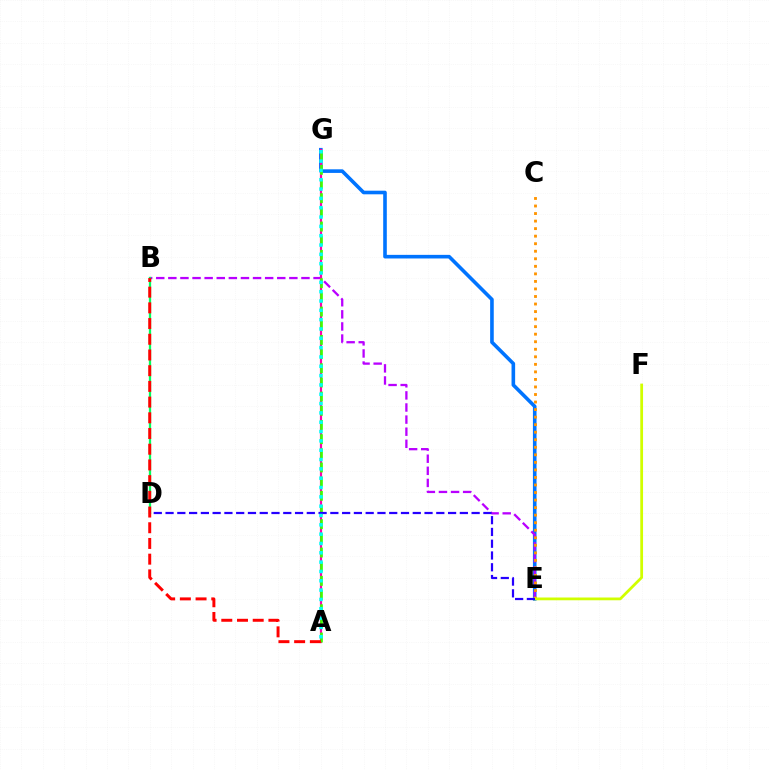{('E', 'G'): [{'color': '#0074ff', 'line_style': 'solid', 'thickness': 2.6}], ('B', 'E'): [{'color': '#b900ff', 'line_style': 'dashed', 'thickness': 1.64}], ('B', 'D'): [{'color': '#00ff5c', 'line_style': 'solid', 'thickness': 1.65}], ('C', 'E'): [{'color': '#ff9400', 'line_style': 'dotted', 'thickness': 2.05}], ('A', 'G'): [{'color': '#ff00ac', 'line_style': 'solid', 'thickness': 1.58}, {'color': '#3dff00', 'line_style': 'dashed', 'thickness': 1.93}, {'color': '#00fff6', 'line_style': 'dotted', 'thickness': 2.53}], ('E', 'F'): [{'color': '#d1ff00', 'line_style': 'solid', 'thickness': 1.99}], ('A', 'B'): [{'color': '#ff0000', 'line_style': 'dashed', 'thickness': 2.13}], ('D', 'E'): [{'color': '#2500ff', 'line_style': 'dashed', 'thickness': 1.6}]}